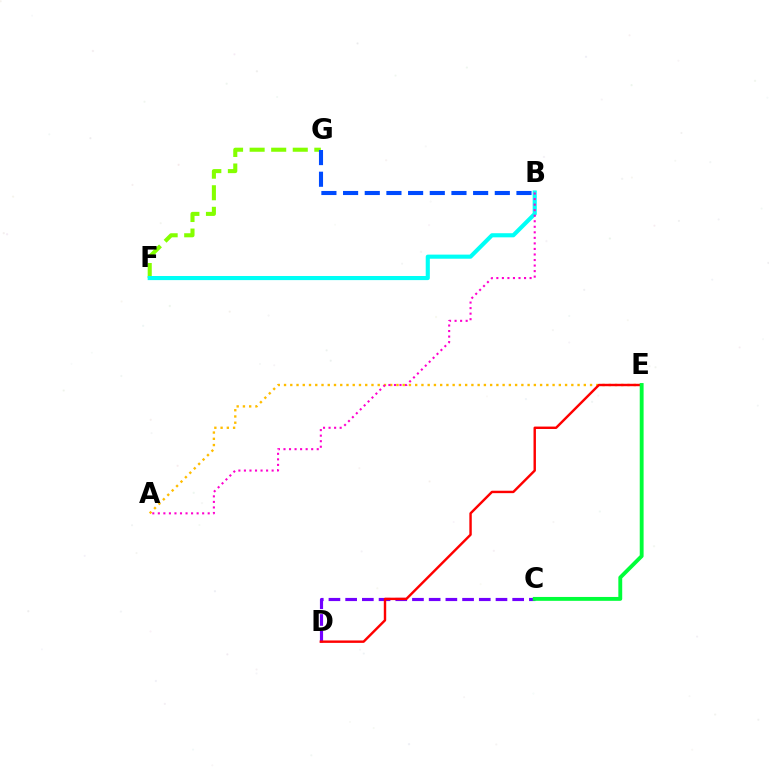{('C', 'D'): [{'color': '#7200ff', 'line_style': 'dashed', 'thickness': 2.27}], ('A', 'E'): [{'color': '#ffbd00', 'line_style': 'dotted', 'thickness': 1.7}], ('D', 'E'): [{'color': '#ff0000', 'line_style': 'solid', 'thickness': 1.74}], ('C', 'E'): [{'color': '#00ff39', 'line_style': 'solid', 'thickness': 2.78}], ('F', 'G'): [{'color': '#84ff00', 'line_style': 'dashed', 'thickness': 2.93}], ('B', 'G'): [{'color': '#004bff', 'line_style': 'dashed', 'thickness': 2.94}], ('B', 'F'): [{'color': '#00fff6', 'line_style': 'solid', 'thickness': 2.96}], ('A', 'B'): [{'color': '#ff00cf', 'line_style': 'dotted', 'thickness': 1.51}]}